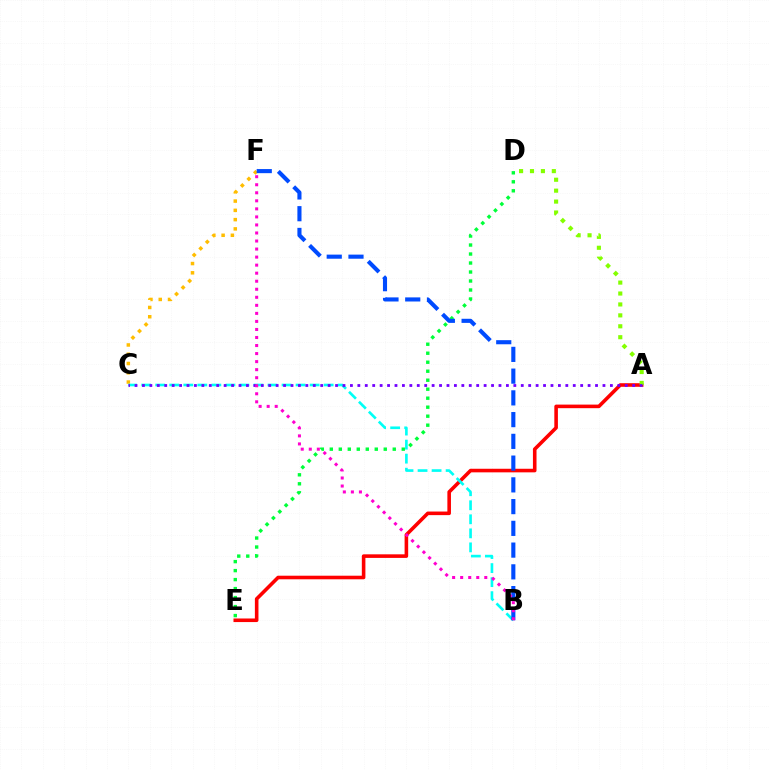{('A', 'E'): [{'color': '#ff0000', 'line_style': 'solid', 'thickness': 2.58}], ('C', 'F'): [{'color': '#ffbd00', 'line_style': 'dotted', 'thickness': 2.52}], ('A', 'D'): [{'color': '#84ff00', 'line_style': 'dotted', 'thickness': 2.97}], ('B', 'C'): [{'color': '#00fff6', 'line_style': 'dashed', 'thickness': 1.91}], ('A', 'C'): [{'color': '#7200ff', 'line_style': 'dotted', 'thickness': 2.02}], ('D', 'E'): [{'color': '#00ff39', 'line_style': 'dotted', 'thickness': 2.44}], ('B', 'F'): [{'color': '#004bff', 'line_style': 'dashed', 'thickness': 2.95}, {'color': '#ff00cf', 'line_style': 'dotted', 'thickness': 2.18}]}